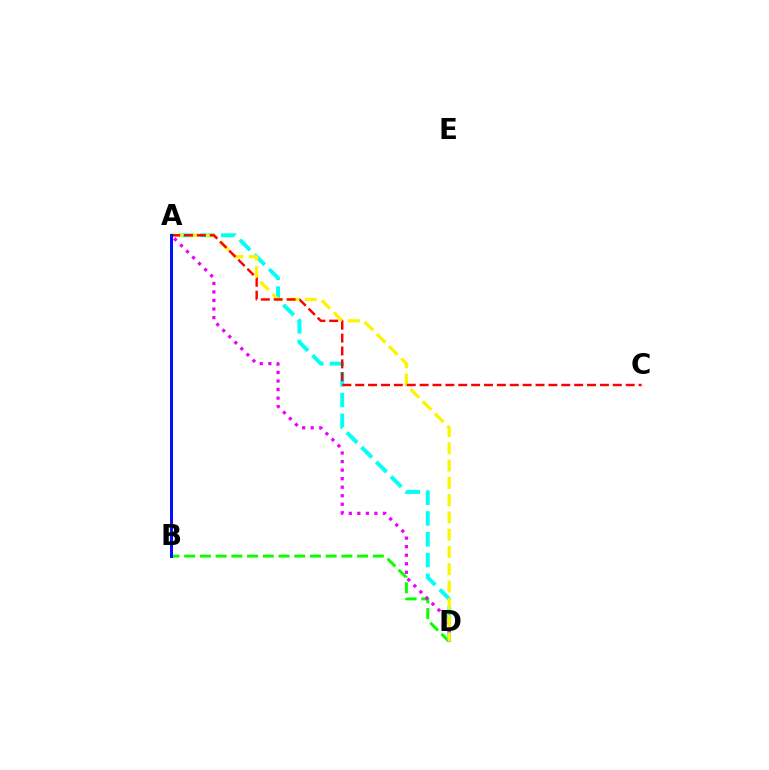{('B', 'D'): [{'color': '#08ff00', 'line_style': 'dashed', 'thickness': 2.14}], ('A', 'D'): [{'color': '#00fff6', 'line_style': 'dashed', 'thickness': 2.83}, {'color': '#ee00ff', 'line_style': 'dotted', 'thickness': 2.32}, {'color': '#fcf500', 'line_style': 'dashed', 'thickness': 2.35}], ('A', 'C'): [{'color': '#ff0000', 'line_style': 'dashed', 'thickness': 1.75}], ('A', 'B'): [{'color': '#0010ff', 'line_style': 'solid', 'thickness': 2.14}]}